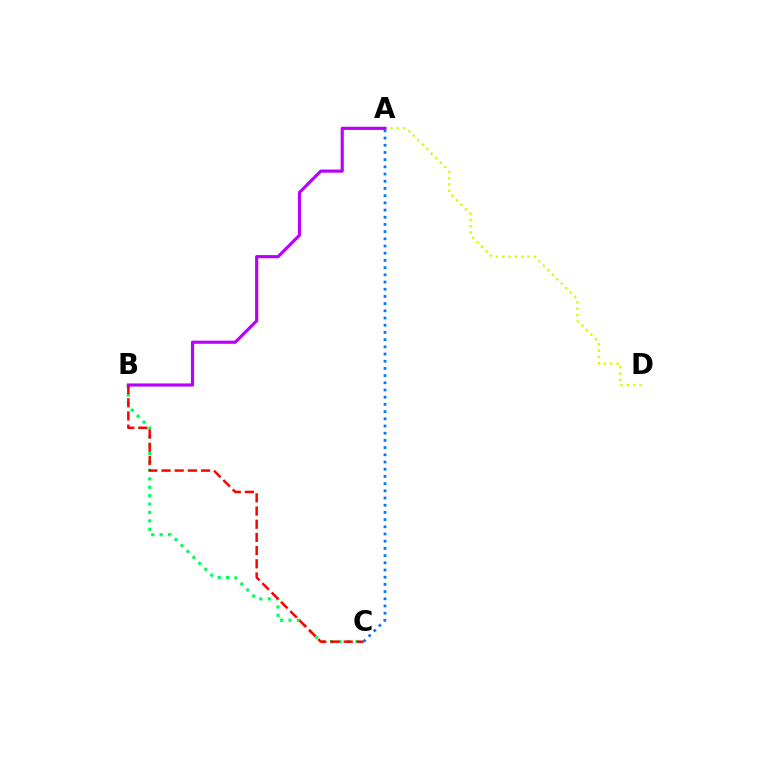{('B', 'C'): [{'color': '#00ff5c', 'line_style': 'dotted', 'thickness': 2.29}, {'color': '#ff0000', 'line_style': 'dashed', 'thickness': 1.79}], ('A', 'D'): [{'color': '#d1ff00', 'line_style': 'dotted', 'thickness': 1.72}], ('A', 'B'): [{'color': '#b900ff', 'line_style': 'solid', 'thickness': 2.27}], ('A', 'C'): [{'color': '#0074ff', 'line_style': 'dotted', 'thickness': 1.96}]}